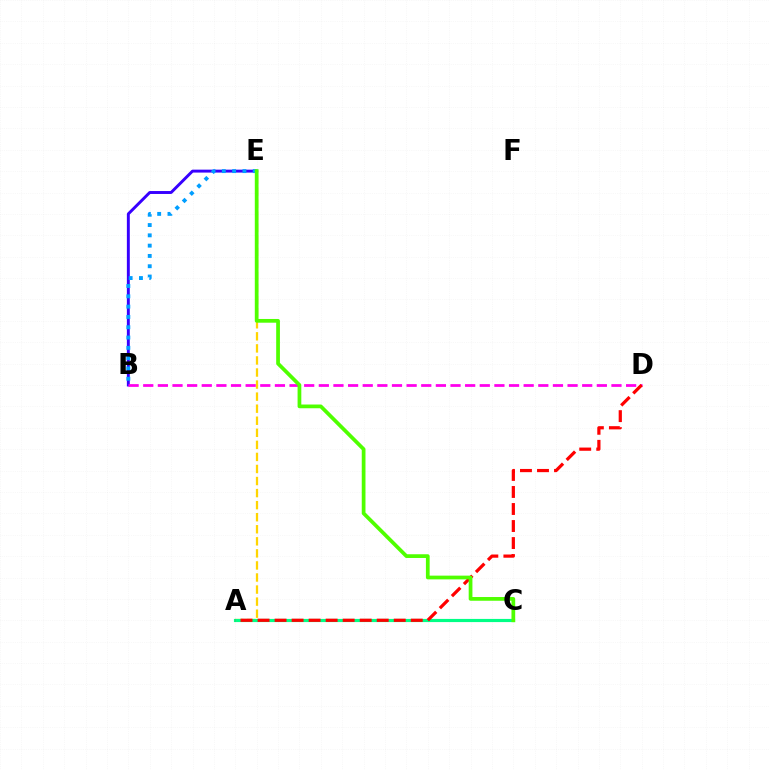{('A', 'E'): [{'color': '#ffd500', 'line_style': 'dashed', 'thickness': 1.64}], ('B', 'E'): [{'color': '#3700ff', 'line_style': 'solid', 'thickness': 2.11}, {'color': '#009eff', 'line_style': 'dotted', 'thickness': 2.8}], ('B', 'D'): [{'color': '#ff00ed', 'line_style': 'dashed', 'thickness': 1.99}], ('A', 'C'): [{'color': '#00ff86', 'line_style': 'solid', 'thickness': 2.28}], ('A', 'D'): [{'color': '#ff0000', 'line_style': 'dashed', 'thickness': 2.31}], ('C', 'E'): [{'color': '#4fff00', 'line_style': 'solid', 'thickness': 2.69}]}